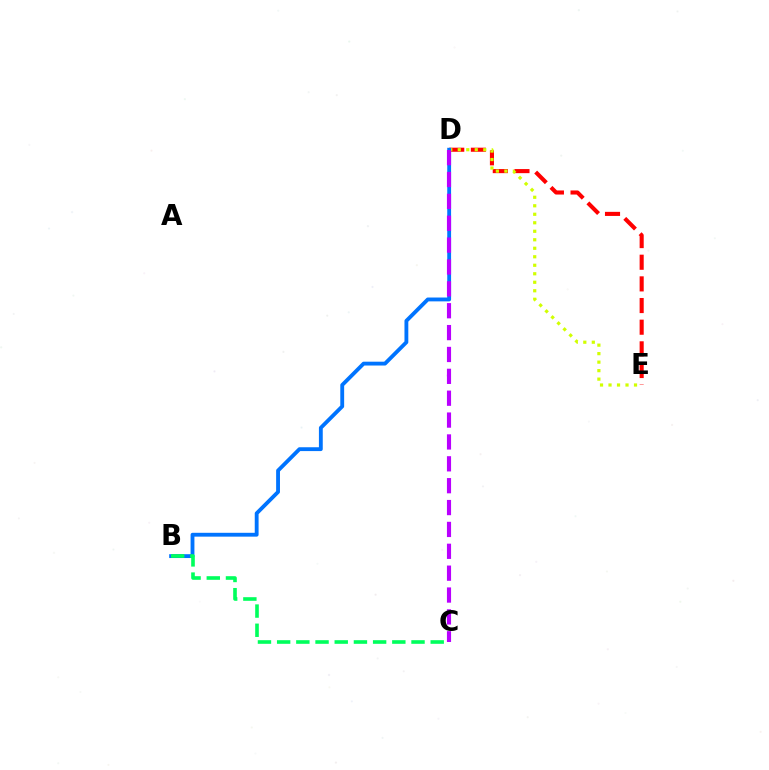{('D', 'E'): [{'color': '#ff0000', 'line_style': 'dashed', 'thickness': 2.94}, {'color': '#d1ff00', 'line_style': 'dotted', 'thickness': 2.31}], ('B', 'D'): [{'color': '#0074ff', 'line_style': 'solid', 'thickness': 2.77}], ('C', 'D'): [{'color': '#b900ff', 'line_style': 'dashed', 'thickness': 2.97}], ('B', 'C'): [{'color': '#00ff5c', 'line_style': 'dashed', 'thickness': 2.61}]}